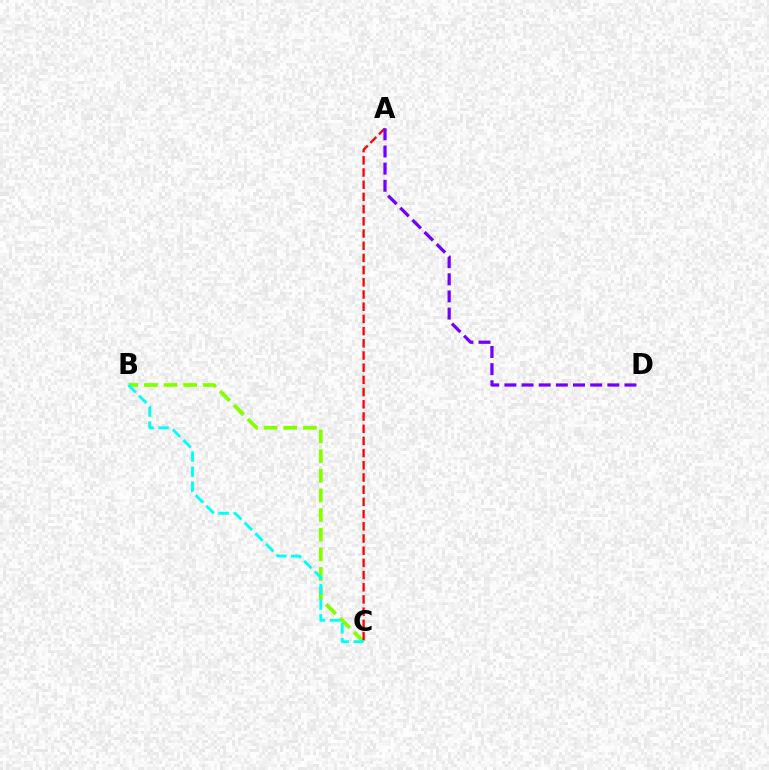{('B', 'C'): [{'color': '#84ff00', 'line_style': 'dashed', 'thickness': 2.67}, {'color': '#00fff6', 'line_style': 'dashed', 'thickness': 2.05}], ('A', 'C'): [{'color': '#ff0000', 'line_style': 'dashed', 'thickness': 1.66}], ('A', 'D'): [{'color': '#7200ff', 'line_style': 'dashed', 'thickness': 2.33}]}